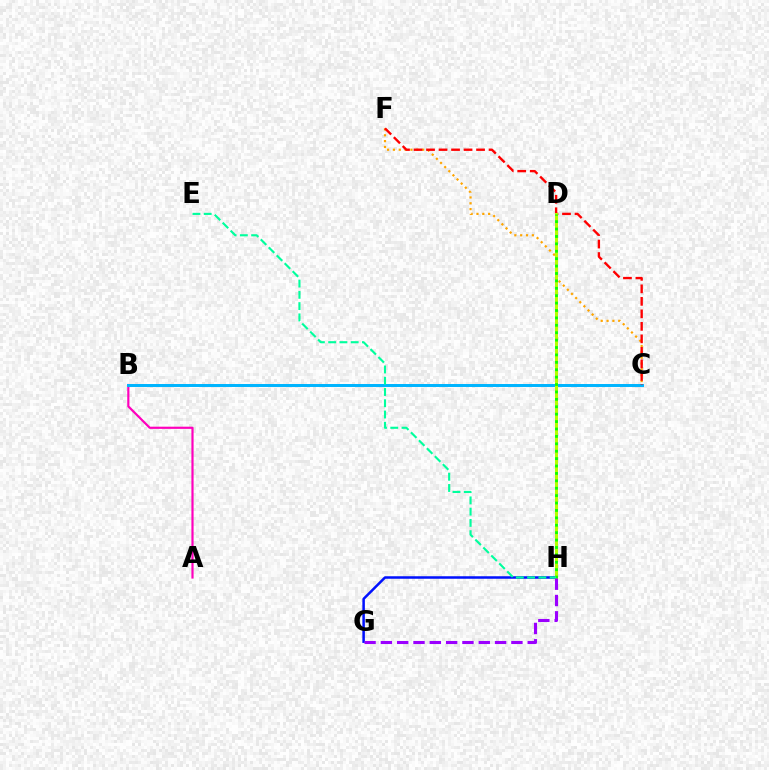{('A', 'B'): [{'color': '#ff00bd', 'line_style': 'solid', 'thickness': 1.57}], ('C', 'F'): [{'color': '#ffa500', 'line_style': 'dotted', 'thickness': 1.59}, {'color': '#ff0000', 'line_style': 'dashed', 'thickness': 1.7}], ('B', 'C'): [{'color': '#00b5ff', 'line_style': 'solid', 'thickness': 2.14}], ('G', 'H'): [{'color': '#0010ff', 'line_style': 'solid', 'thickness': 1.81}, {'color': '#9b00ff', 'line_style': 'dashed', 'thickness': 2.22}], ('D', 'H'): [{'color': '#b3ff00', 'line_style': 'solid', 'thickness': 2.18}, {'color': '#08ff00', 'line_style': 'dotted', 'thickness': 2.01}], ('E', 'H'): [{'color': '#00ff9d', 'line_style': 'dashed', 'thickness': 1.53}]}